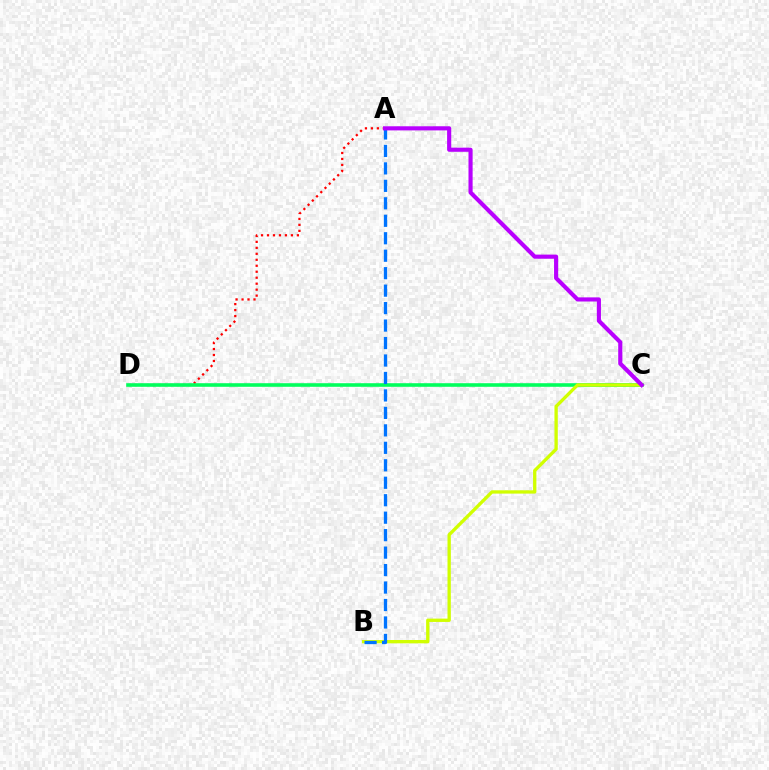{('A', 'D'): [{'color': '#ff0000', 'line_style': 'dotted', 'thickness': 1.62}], ('C', 'D'): [{'color': '#00ff5c', 'line_style': 'solid', 'thickness': 2.58}], ('B', 'C'): [{'color': '#d1ff00', 'line_style': 'solid', 'thickness': 2.39}], ('A', 'B'): [{'color': '#0074ff', 'line_style': 'dashed', 'thickness': 2.37}], ('A', 'C'): [{'color': '#b900ff', 'line_style': 'solid', 'thickness': 2.97}]}